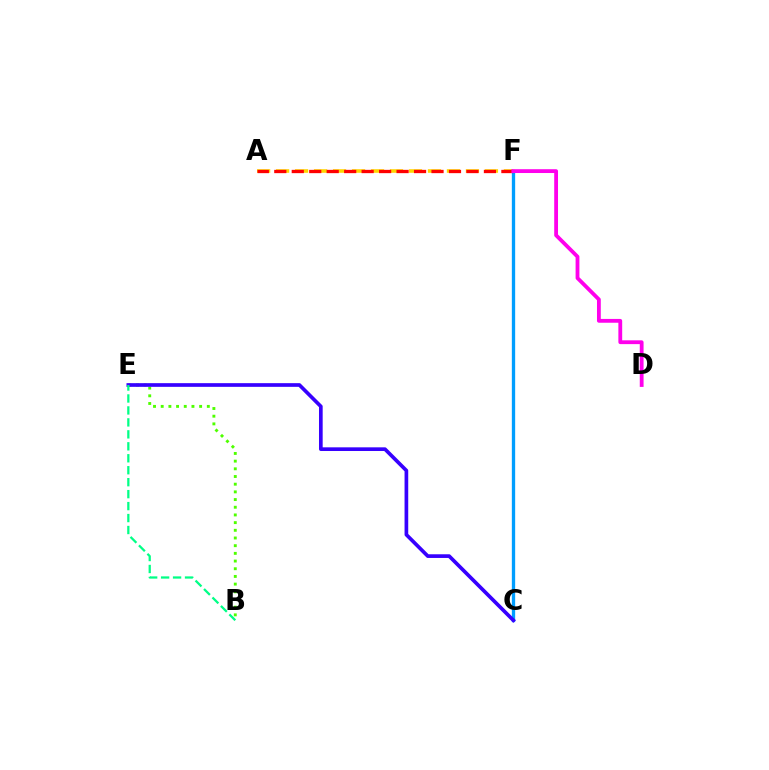{('C', 'F'): [{'color': '#009eff', 'line_style': 'solid', 'thickness': 2.39}], ('A', 'F'): [{'color': '#ffd500', 'line_style': 'dashed', 'thickness': 2.58}, {'color': '#ff0000', 'line_style': 'dashed', 'thickness': 2.37}], ('D', 'F'): [{'color': '#ff00ed', 'line_style': 'solid', 'thickness': 2.74}], ('B', 'E'): [{'color': '#4fff00', 'line_style': 'dotted', 'thickness': 2.09}, {'color': '#00ff86', 'line_style': 'dashed', 'thickness': 1.62}], ('C', 'E'): [{'color': '#3700ff', 'line_style': 'solid', 'thickness': 2.65}]}